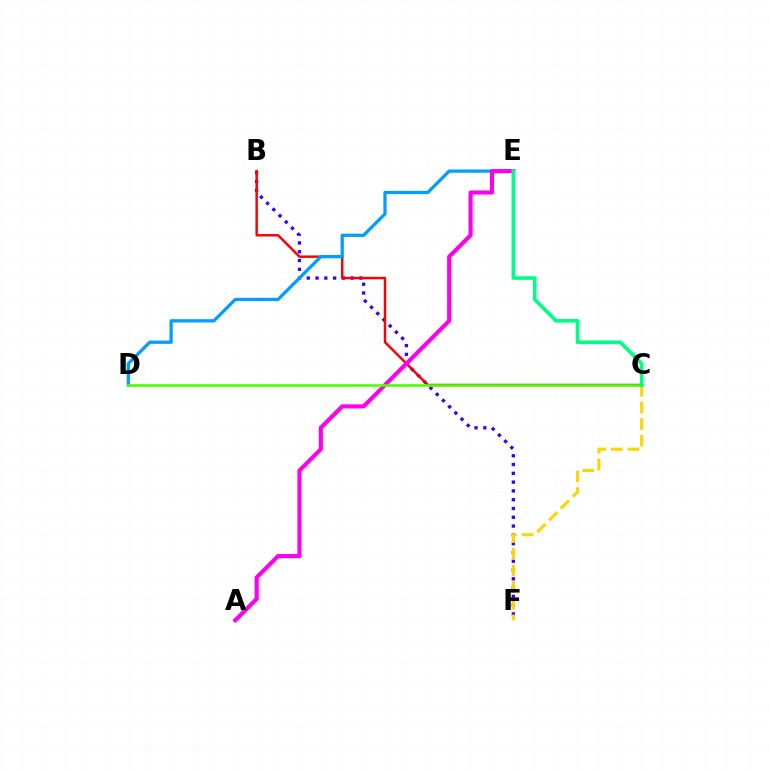{('B', 'F'): [{'color': '#3700ff', 'line_style': 'dotted', 'thickness': 2.39}], ('B', 'C'): [{'color': '#ff0000', 'line_style': 'solid', 'thickness': 1.78}], ('D', 'E'): [{'color': '#009eff', 'line_style': 'solid', 'thickness': 2.35}], ('C', 'F'): [{'color': '#ffd500', 'line_style': 'dashed', 'thickness': 2.26}], ('A', 'E'): [{'color': '#ff00ed', 'line_style': 'solid', 'thickness': 2.97}], ('C', 'D'): [{'color': '#4fff00', 'line_style': 'solid', 'thickness': 1.89}], ('C', 'E'): [{'color': '#00ff86', 'line_style': 'solid', 'thickness': 2.61}]}